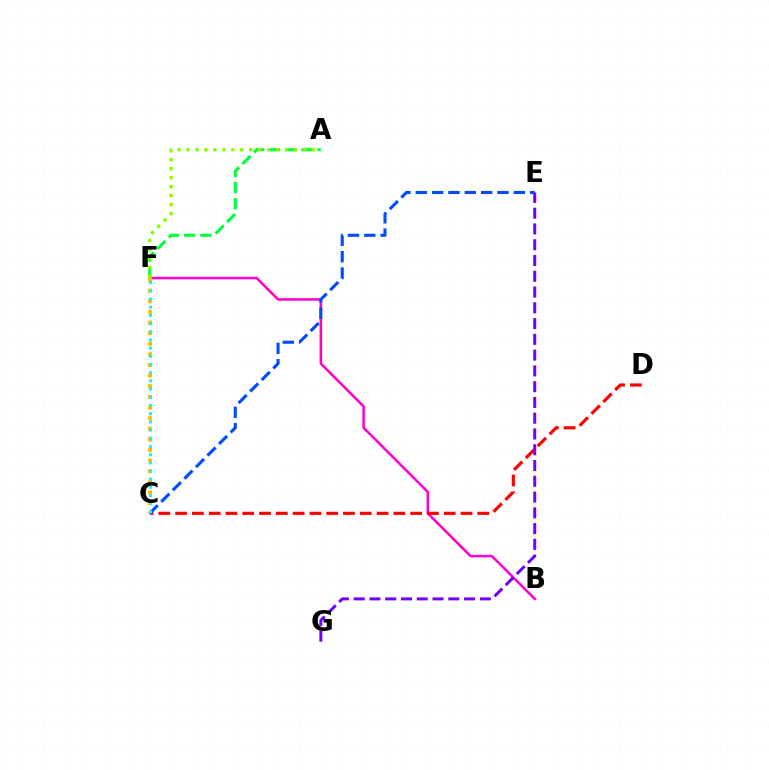{('B', 'F'): [{'color': '#ff00cf', 'line_style': 'solid', 'thickness': 1.83}], ('C', 'D'): [{'color': '#ff0000', 'line_style': 'dashed', 'thickness': 2.28}], ('C', 'F'): [{'color': '#ffbd00', 'line_style': 'dotted', 'thickness': 2.89}, {'color': '#00fff6', 'line_style': 'dotted', 'thickness': 2.23}], ('A', 'F'): [{'color': '#00ff39', 'line_style': 'dashed', 'thickness': 2.19}, {'color': '#84ff00', 'line_style': 'dotted', 'thickness': 2.44}], ('C', 'E'): [{'color': '#004bff', 'line_style': 'dashed', 'thickness': 2.22}], ('E', 'G'): [{'color': '#7200ff', 'line_style': 'dashed', 'thickness': 2.14}]}